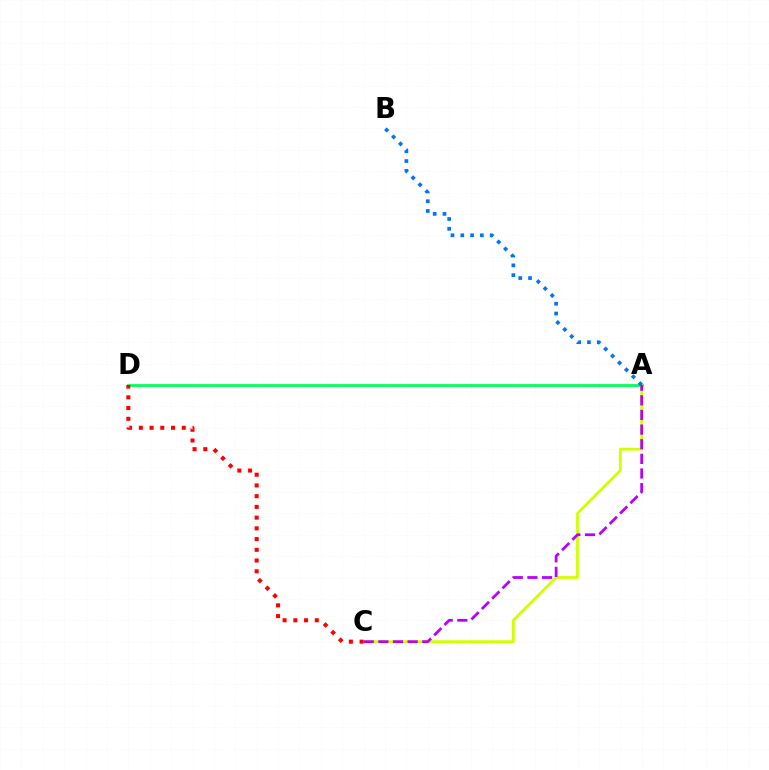{('A', 'D'): [{'color': '#00ff5c', 'line_style': 'solid', 'thickness': 2.0}], ('A', 'C'): [{'color': '#d1ff00', 'line_style': 'solid', 'thickness': 2.01}, {'color': '#b900ff', 'line_style': 'dashed', 'thickness': 1.99}], ('C', 'D'): [{'color': '#ff0000', 'line_style': 'dotted', 'thickness': 2.92}], ('A', 'B'): [{'color': '#0074ff', 'line_style': 'dotted', 'thickness': 2.66}]}